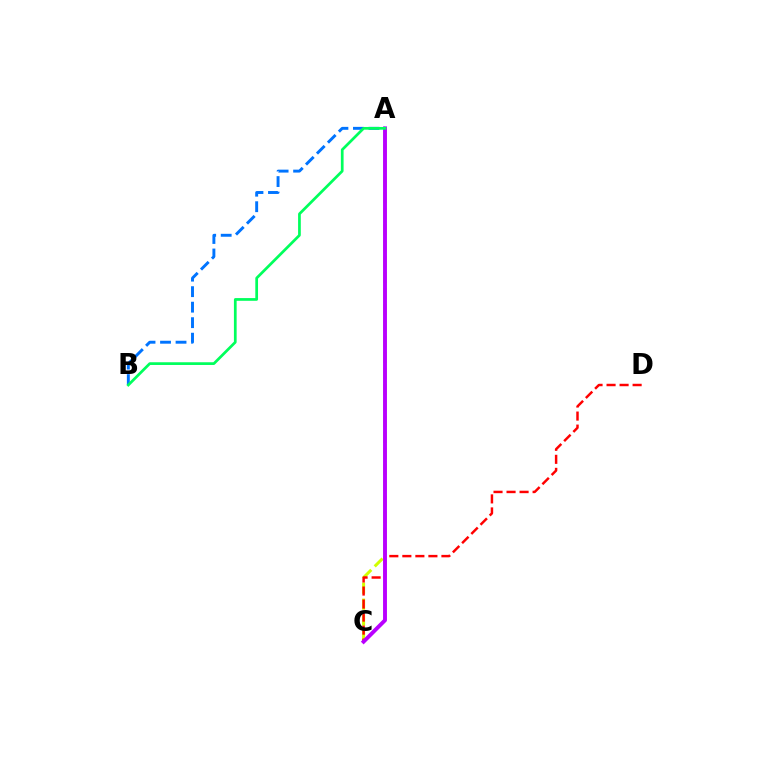{('A', 'C'): [{'color': '#d1ff00', 'line_style': 'dashed', 'thickness': 2.17}, {'color': '#b900ff', 'line_style': 'solid', 'thickness': 2.81}], ('C', 'D'): [{'color': '#ff0000', 'line_style': 'dashed', 'thickness': 1.77}], ('A', 'B'): [{'color': '#0074ff', 'line_style': 'dashed', 'thickness': 2.11}, {'color': '#00ff5c', 'line_style': 'solid', 'thickness': 1.96}]}